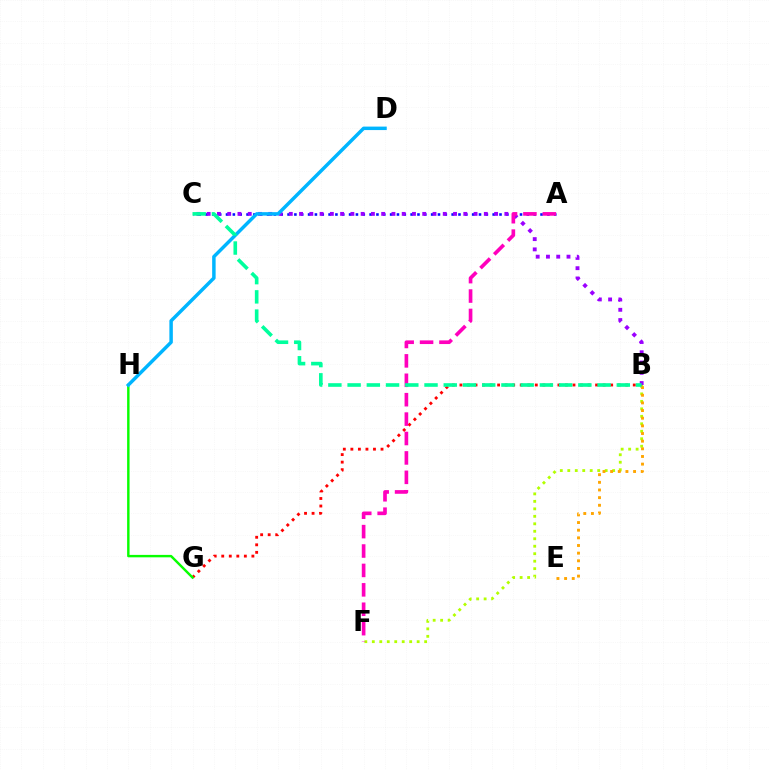{('B', 'F'): [{'color': '#b3ff00', 'line_style': 'dotted', 'thickness': 2.03}], ('B', 'G'): [{'color': '#ff0000', 'line_style': 'dotted', 'thickness': 2.05}], ('A', 'C'): [{'color': '#0010ff', 'line_style': 'dotted', 'thickness': 1.86}], ('B', 'C'): [{'color': '#9b00ff', 'line_style': 'dotted', 'thickness': 2.79}, {'color': '#00ff9d', 'line_style': 'dashed', 'thickness': 2.61}], ('B', 'E'): [{'color': '#ffa500', 'line_style': 'dotted', 'thickness': 2.08}], ('G', 'H'): [{'color': '#08ff00', 'line_style': 'solid', 'thickness': 1.75}], ('D', 'H'): [{'color': '#00b5ff', 'line_style': 'solid', 'thickness': 2.5}], ('A', 'F'): [{'color': '#ff00bd', 'line_style': 'dashed', 'thickness': 2.64}]}